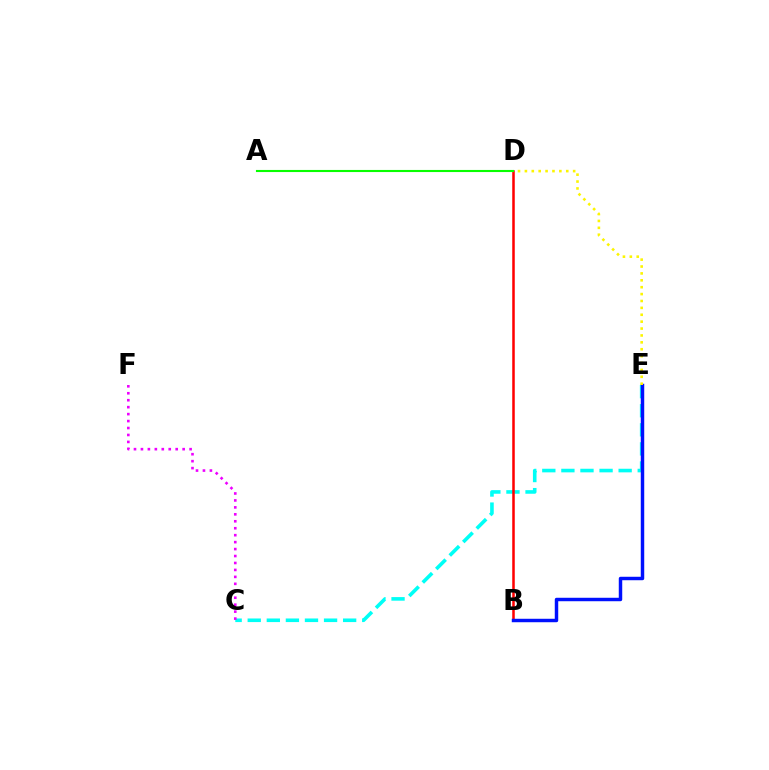{('C', 'E'): [{'color': '#00fff6', 'line_style': 'dashed', 'thickness': 2.59}], ('B', 'D'): [{'color': '#ff0000', 'line_style': 'solid', 'thickness': 1.81}], ('B', 'E'): [{'color': '#0010ff', 'line_style': 'solid', 'thickness': 2.49}], ('D', 'E'): [{'color': '#fcf500', 'line_style': 'dotted', 'thickness': 1.87}], ('C', 'F'): [{'color': '#ee00ff', 'line_style': 'dotted', 'thickness': 1.89}], ('A', 'D'): [{'color': '#08ff00', 'line_style': 'solid', 'thickness': 1.52}]}